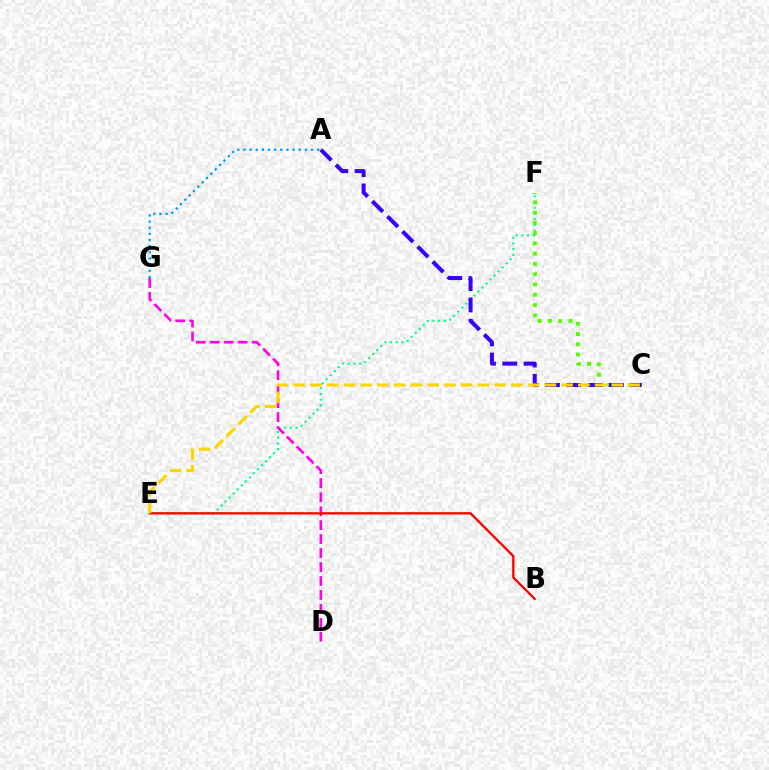{('E', 'F'): [{'color': '#00ff86', 'line_style': 'dotted', 'thickness': 1.55}], ('D', 'G'): [{'color': '#ff00ed', 'line_style': 'dashed', 'thickness': 1.9}], ('A', 'G'): [{'color': '#009eff', 'line_style': 'dotted', 'thickness': 1.67}], ('C', 'F'): [{'color': '#4fff00', 'line_style': 'dotted', 'thickness': 2.79}], ('B', 'E'): [{'color': '#ff0000', 'line_style': 'solid', 'thickness': 1.67}], ('A', 'C'): [{'color': '#3700ff', 'line_style': 'dashed', 'thickness': 2.9}], ('C', 'E'): [{'color': '#ffd500', 'line_style': 'dashed', 'thickness': 2.27}]}